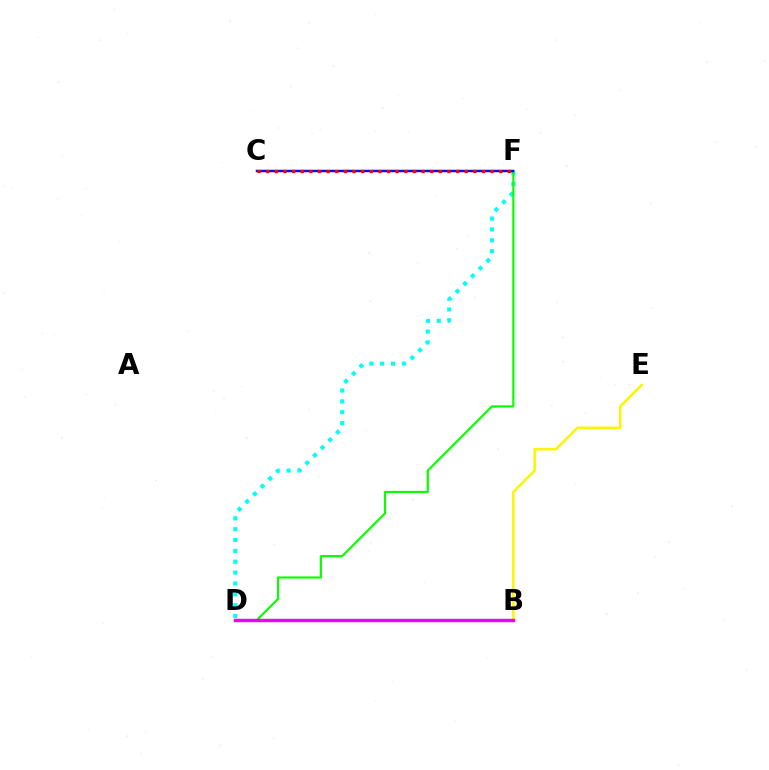{('D', 'F'): [{'color': '#00fff6', 'line_style': 'dotted', 'thickness': 2.95}, {'color': '#08ff00', 'line_style': 'solid', 'thickness': 1.56}], ('B', 'E'): [{'color': '#fcf500', 'line_style': 'solid', 'thickness': 1.79}], ('B', 'D'): [{'color': '#ee00ff', 'line_style': 'solid', 'thickness': 2.46}], ('C', 'F'): [{'color': '#0010ff', 'line_style': 'solid', 'thickness': 1.8}, {'color': '#ff0000', 'line_style': 'dotted', 'thickness': 2.34}]}